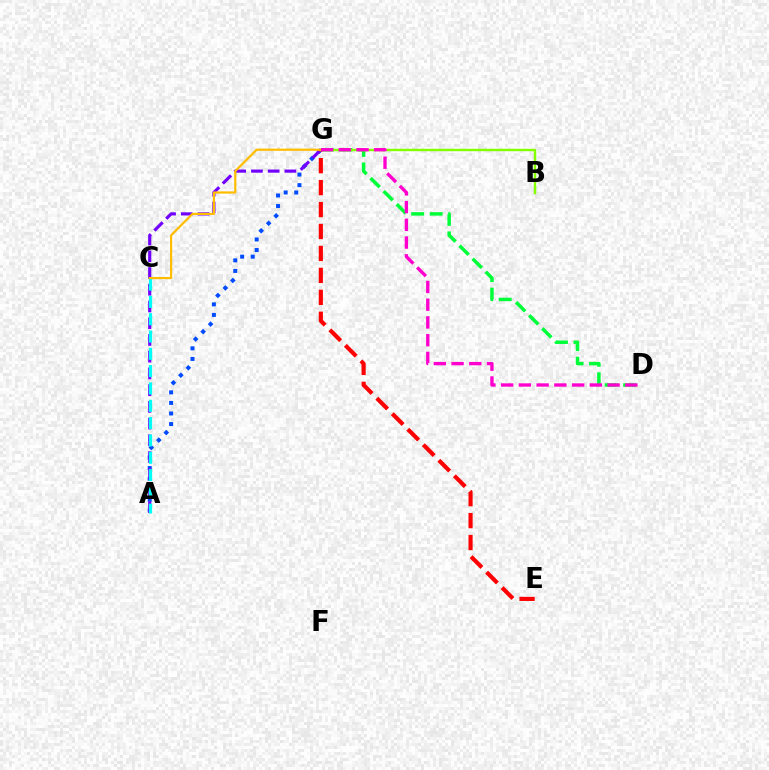{('D', 'G'): [{'color': '#00ff39', 'line_style': 'dashed', 'thickness': 2.51}, {'color': '#ff00cf', 'line_style': 'dashed', 'thickness': 2.41}], ('A', 'G'): [{'color': '#004bff', 'line_style': 'dotted', 'thickness': 2.87}, {'color': '#7200ff', 'line_style': 'dashed', 'thickness': 2.27}], ('A', 'C'): [{'color': '#00fff6', 'line_style': 'dashed', 'thickness': 2.35}], ('E', 'G'): [{'color': '#ff0000', 'line_style': 'dashed', 'thickness': 2.98}], ('B', 'G'): [{'color': '#84ff00', 'line_style': 'solid', 'thickness': 1.75}], ('C', 'G'): [{'color': '#ffbd00', 'line_style': 'solid', 'thickness': 1.59}]}